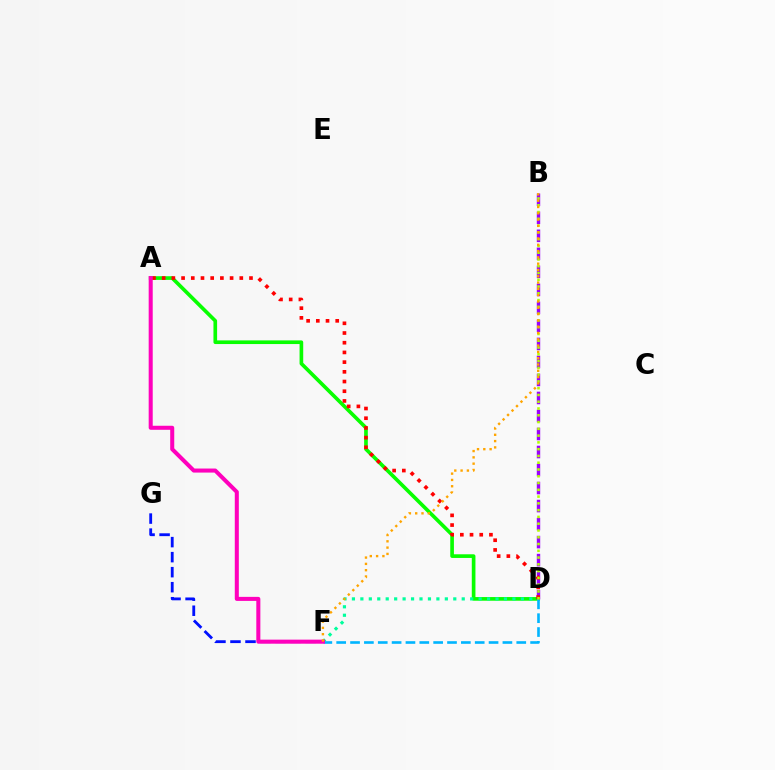{('A', 'D'): [{'color': '#08ff00', 'line_style': 'solid', 'thickness': 2.63}, {'color': '#ff0000', 'line_style': 'dotted', 'thickness': 2.64}], ('B', 'D'): [{'color': '#9b00ff', 'line_style': 'dashed', 'thickness': 2.45}, {'color': '#b3ff00', 'line_style': 'dotted', 'thickness': 1.84}], ('D', 'F'): [{'color': '#00ff9d', 'line_style': 'dotted', 'thickness': 2.29}, {'color': '#00b5ff', 'line_style': 'dashed', 'thickness': 1.88}], ('F', 'G'): [{'color': '#0010ff', 'line_style': 'dashed', 'thickness': 2.04}], ('A', 'F'): [{'color': '#ff00bd', 'line_style': 'solid', 'thickness': 2.91}], ('B', 'F'): [{'color': '#ffa500', 'line_style': 'dotted', 'thickness': 1.71}]}